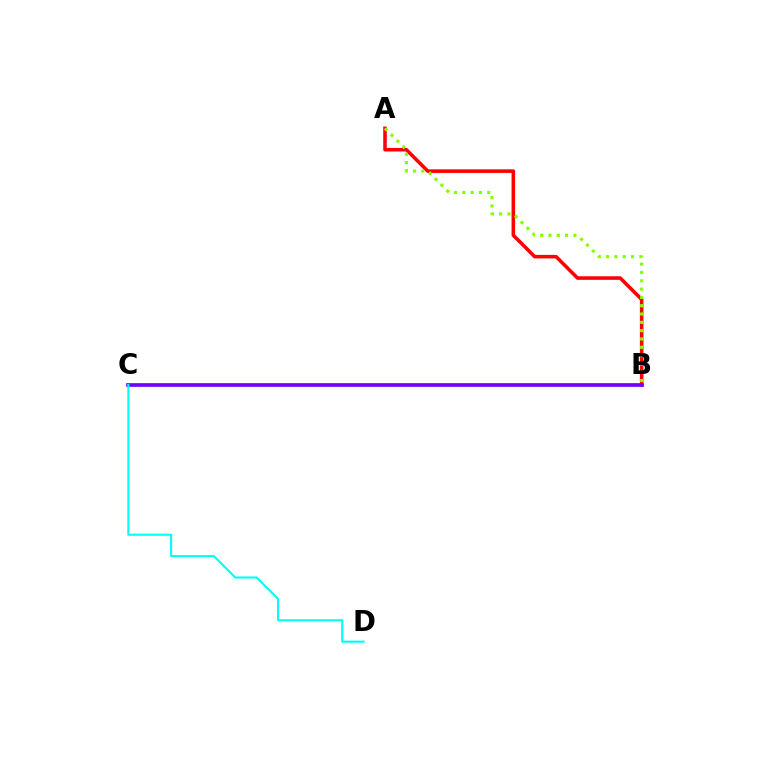{('A', 'B'): [{'color': '#ff0000', 'line_style': 'solid', 'thickness': 2.56}, {'color': '#84ff00', 'line_style': 'dotted', 'thickness': 2.26}], ('B', 'C'): [{'color': '#7200ff', 'line_style': 'solid', 'thickness': 2.65}], ('C', 'D'): [{'color': '#00fff6', 'line_style': 'solid', 'thickness': 1.52}]}